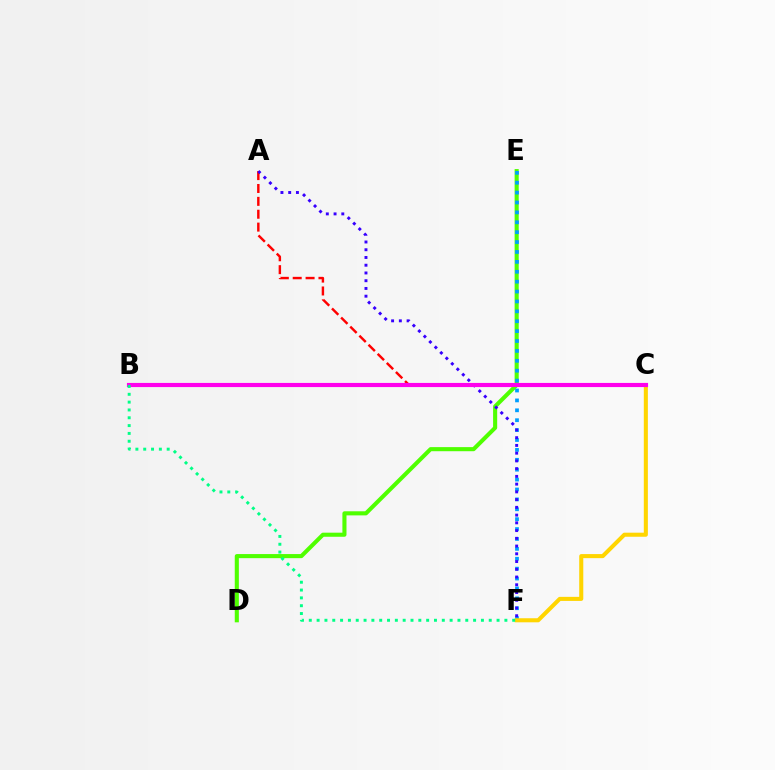{('D', 'E'): [{'color': '#4fff00', 'line_style': 'solid', 'thickness': 2.94}], ('A', 'C'): [{'color': '#ff0000', 'line_style': 'dashed', 'thickness': 1.75}], ('E', 'F'): [{'color': '#009eff', 'line_style': 'dotted', 'thickness': 2.69}], ('C', 'F'): [{'color': '#ffd500', 'line_style': 'solid', 'thickness': 2.92}], ('A', 'F'): [{'color': '#3700ff', 'line_style': 'dotted', 'thickness': 2.1}], ('B', 'C'): [{'color': '#ff00ed', 'line_style': 'solid', 'thickness': 2.98}], ('B', 'F'): [{'color': '#00ff86', 'line_style': 'dotted', 'thickness': 2.13}]}